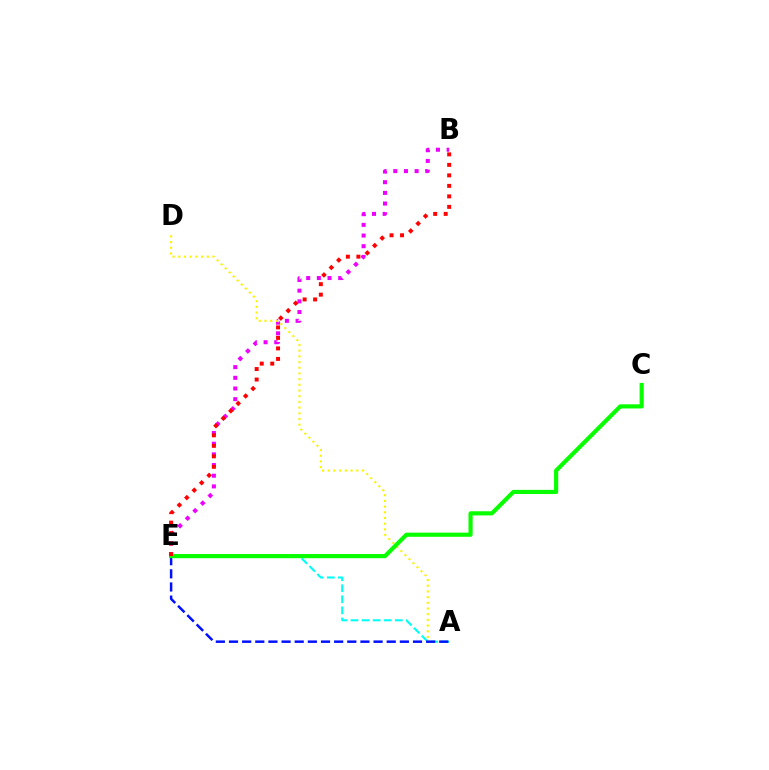{('B', 'E'): [{'color': '#ee00ff', 'line_style': 'dotted', 'thickness': 2.9}, {'color': '#ff0000', 'line_style': 'dotted', 'thickness': 2.85}], ('A', 'D'): [{'color': '#fcf500', 'line_style': 'dotted', 'thickness': 1.55}], ('A', 'E'): [{'color': '#00fff6', 'line_style': 'dashed', 'thickness': 1.5}, {'color': '#0010ff', 'line_style': 'dashed', 'thickness': 1.79}], ('C', 'E'): [{'color': '#08ff00', 'line_style': 'solid', 'thickness': 2.99}]}